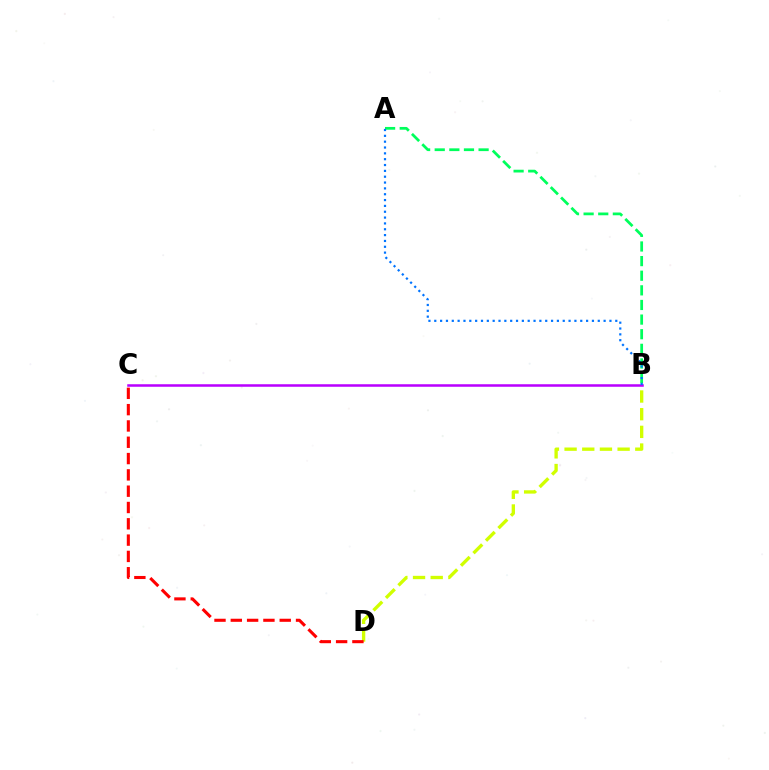{('B', 'C'): [{'color': '#b900ff', 'line_style': 'solid', 'thickness': 1.82}], ('A', 'B'): [{'color': '#00ff5c', 'line_style': 'dashed', 'thickness': 1.99}, {'color': '#0074ff', 'line_style': 'dotted', 'thickness': 1.59}], ('B', 'D'): [{'color': '#d1ff00', 'line_style': 'dashed', 'thickness': 2.4}], ('C', 'D'): [{'color': '#ff0000', 'line_style': 'dashed', 'thickness': 2.22}]}